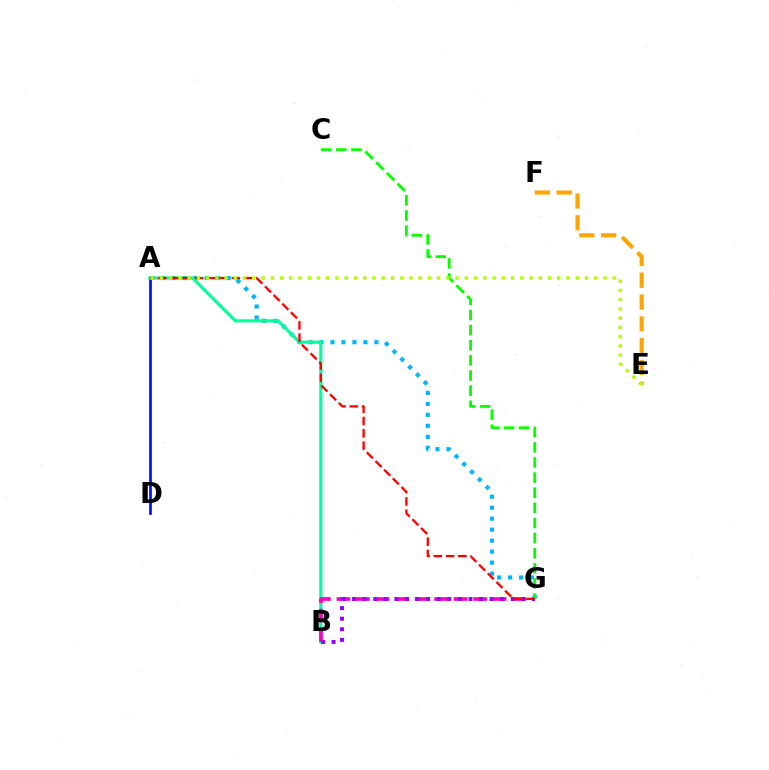{('A', 'G'): [{'color': '#00b5ff', 'line_style': 'dotted', 'thickness': 2.99}, {'color': '#ff0000', 'line_style': 'dashed', 'thickness': 1.67}], ('A', 'D'): [{'color': '#0010ff', 'line_style': 'solid', 'thickness': 1.94}], ('A', 'B'): [{'color': '#00ff9d', 'line_style': 'solid', 'thickness': 2.24}], ('B', 'G'): [{'color': '#ff00bd', 'line_style': 'dashed', 'thickness': 2.65}, {'color': '#9b00ff', 'line_style': 'dotted', 'thickness': 2.87}], ('E', 'F'): [{'color': '#ffa500', 'line_style': 'dashed', 'thickness': 2.96}], ('C', 'G'): [{'color': '#08ff00', 'line_style': 'dashed', 'thickness': 2.05}], ('A', 'E'): [{'color': '#b3ff00', 'line_style': 'dotted', 'thickness': 2.51}]}